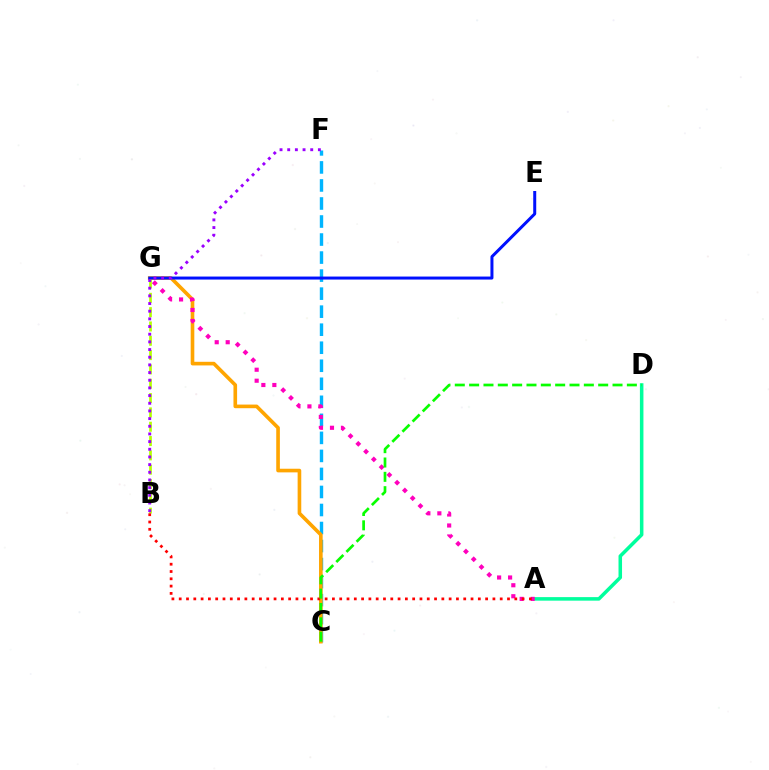{('A', 'D'): [{'color': '#00ff9d', 'line_style': 'solid', 'thickness': 2.54}], ('C', 'F'): [{'color': '#00b5ff', 'line_style': 'dashed', 'thickness': 2.45}], ('C', 'G'): [{'color': '#ffa500', 'line_style': 'solid', 'thickness': 2.61}], ('B', 'G'): [{'color': '#b3ff00', 'line_style': 'dashed', 'thickness': 1.95}], ('A', 'G'): [{'color': '#ff00bd', 'line_style': 'dotted', 'thickness': 2.98}], ('A', 'B'): [{'color': '#ff0000', 'line_style': 'dotted', 'thickness': 1.98}], ('E', 'G'): [{'color': '#0010ff', 'line_style': 'solid', 'thickness': 2.16}], ('B', 'F'): [{'color': '#9b00ff', 'line_style': 'dotted', 'thickness': 2.08}], ('C', 'D'): [{'color': '#08ff00', 'line_style': 'dashed', 'thickness': 1.95}]}